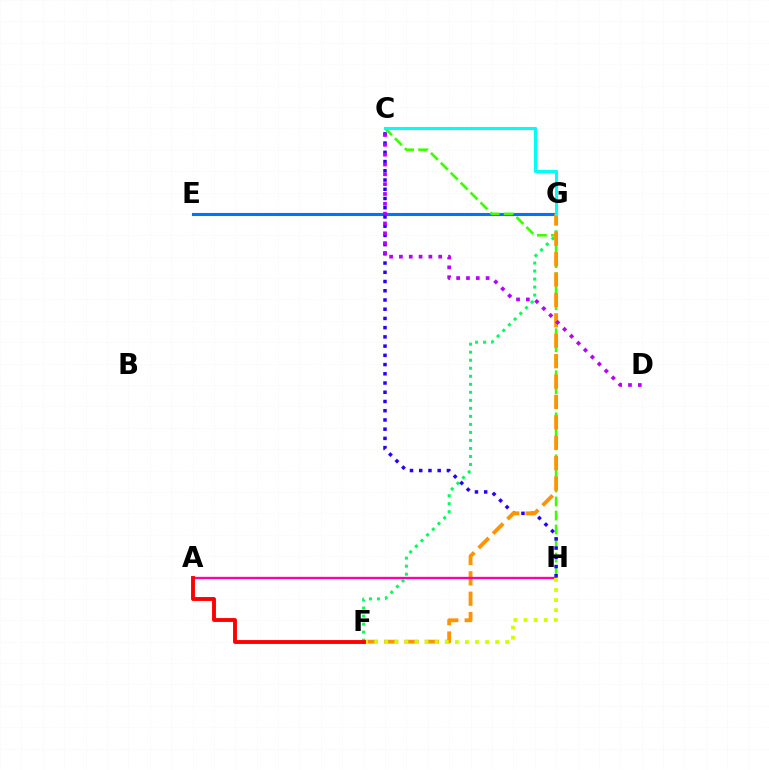{('F', 'G'): [{'color': '#00ff5c', 'line_style': 'dotted', 'thickness': 2.18}, {'color': '#ff9400', 'line_style': 'dashed', 'thickness': 2.77}], ('E', 'G'): [{'color': '#0074ff', 'line_style': 'solid', 'thickness': 2.21}], ('C', 'H'): [{'color': '#3dff00', 'line_style': 'dashed', 'thickness': 1.9}, {'color': '#2500ff', 'line_style': 'dotted', 'thickness': 2.51}], ('A', 'H'): [{'color': '#ff00ac', 'line_style': 'solid', 'thickness': 1.68}], ('F', 'H'): [{'color': '#d1ff00', 'line_style': 'dotted', 'thickness': 2.74}], ('A', 'F'): [{'color': '#ff0000', 'line_style': 'solid', 'thickness': 2.78}], ('C', 'D'): [{'color': '#b900ff', 'line_style': 'dotted', 'thickness': 2.67}], ('C', 'G'): [{'color': '#00fff6', 'line_style': 'solid', 'thickness': 2.23}]}